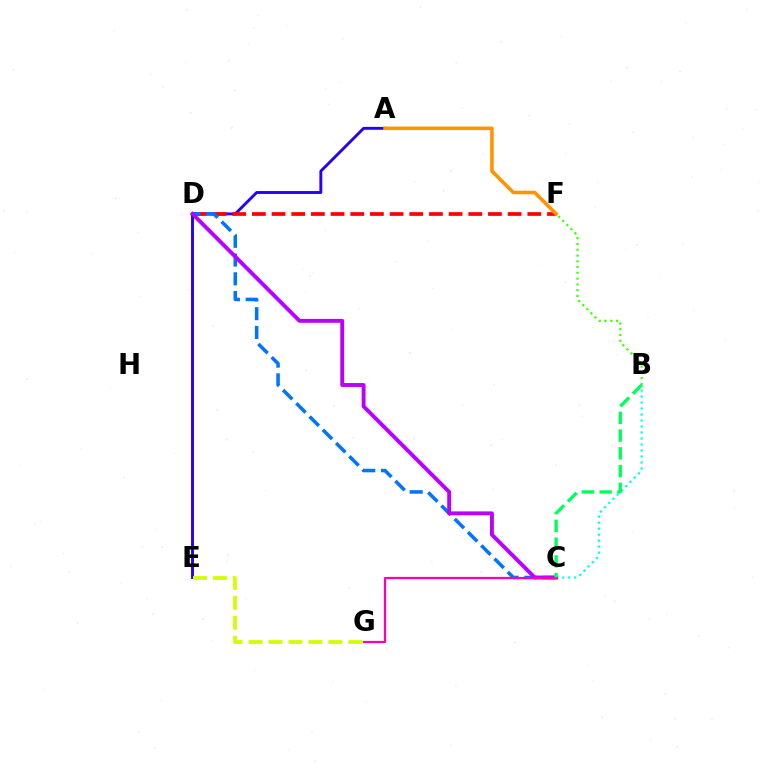{('A', 'E'): [{'color': '#2500ff', 'line_style': 'solid', 'thickness': 2.09}], ('E', 'G'): [{'color': '#d1ff00', 'line_style': 'dashed', 'thickness': 2.71}], ('B', 'C'): [{'color': '#00fff6', 'line_style': 'dotted', 'thickness': 1.63}, {'color': '#00ff5c', 'line_style': 'dashed', 'thickness': 2.41}], ('D', 'F'): [{'color': '#ff0000', 'line_style': 'dashed', 'thickness': 2.67}], ('C', 'D'): [{'color': '#0074ff', 'line_style': 'dashed', 'thickness': 2.55}, {'color': '#b900ff', 'line_style': 'solid', 'thickness': 2.79}], ('C', 'G'): [{'color': '#ff00ac', 'line_style': 'solid', 'thickness': 1.62}], ('A', 'F'): [{'color': '#ff9400', 'line_style': 'solid', 'thickness': 2.58}], ('B', 'F'): [{'color': '#3dff00', 'line_style': 'dotted', 'thickness': 1.57}]}